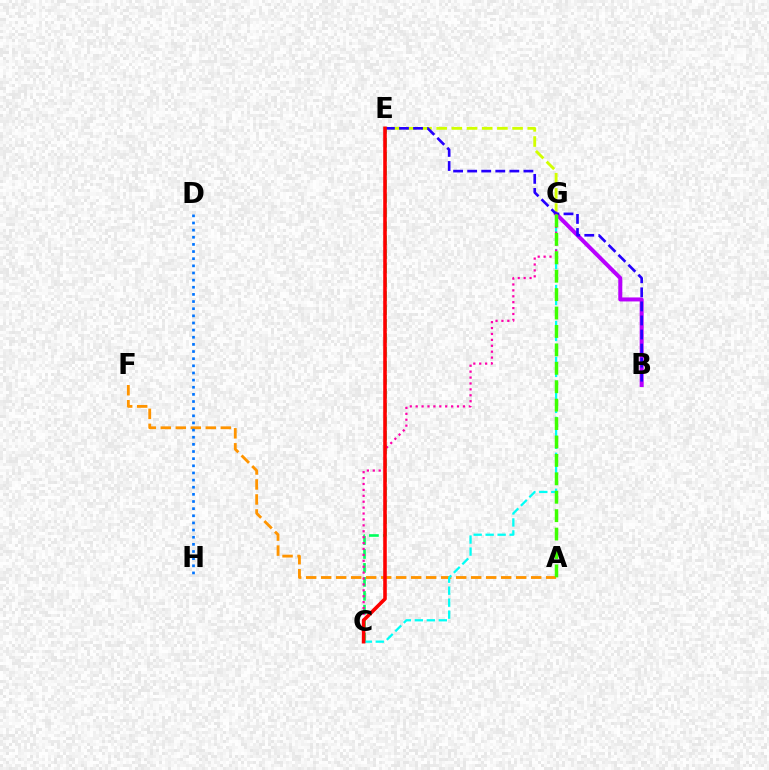{('C', 'E'): [{'color': '#00ff5c', 'line_style': 'dashed', 'thickness': 1.89}, {'color': '#ff0000', 'line_style': 'solid', 'thickness': 2.58}], ('E', 'G'): [{'color': '#d1ff00', 'line_style': 'dashed', 'thickness': 2.06}], ('A', 'F'): [{'color': '#ff9400', 'line_style': 'dashed', 'thickness': 2.04}], ('B', 'G'): [{'color': '#b900ff', 'line_style': 'solid', 'thickness': 2.88}], ('C', 'G'): [{'color': '#00fff6', 'line_style': 'dashed', 'thickness': 1.63}, {'color': '#ff00ac', 'line_style': 'dotted', 'thickness': 1.61}], ('B', 'E'): [{'color': '#2500ff', 'line_style': 'dashed', 'thickness': 1.91}], ('D', 'H'): [{'color': '#0074ff', 'line_style': 'dotted', 'thickness': 1.94}], ('A', 'G'): [{'color': '#3dff00', 'line_style': 'dashed', 'thickness': 2.5}]}